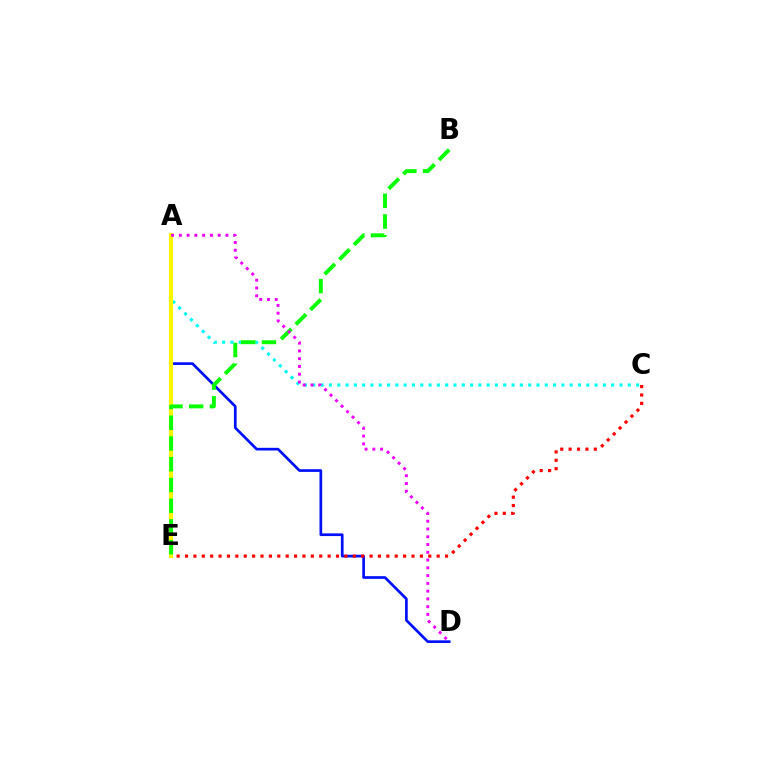{('A', 'D'): [{'color': '#0010ff', 'line_style': 'solid', 'thickness': 1.94}, {'color': '#ee00ff', 'line_style': 'dotted', 'thickness': 2.11}], ('C', 'E'): [{'color': '#ff0000', 'line_style': 'dotted', 'thickness': 2.28}], ('A', 'C'): [{'color': '#00fff6', 'line_style': 'dotted', 'thickness': 2.26}], ('A', 'E'): [{'color': '#fcf500', 'line_style': 'solid', 'thickness': 2.96}], ('B', 'E'): [{'color': '#08ff00', 'line_style': 'dashed', 'thickness': 2.82}]}